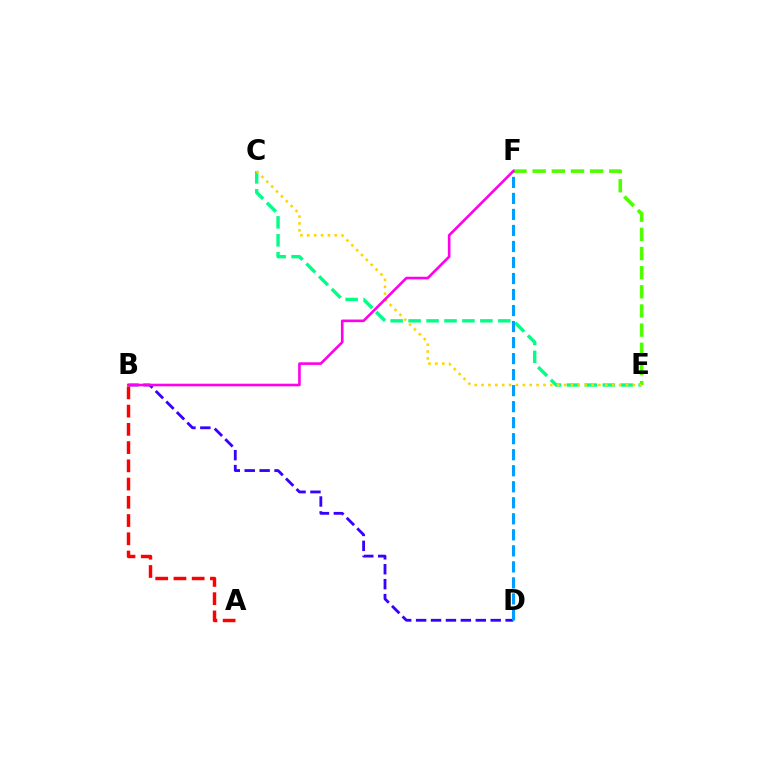{('E', 'F'): [{'color': '#4fff00', 'line_style': 'dashed', 'thickness': 2.6}], ('C', 'E'): [{'color': '#00ff86', 'line_style': 'dashed', 'thickness': 2.44}, {'color': '#ffd500', 'line_style': 'dotted', 'thickness': 1.87}], ('B', 'D'): [{'color': '#3700ff', 'line_style': 'dashed', 'thickness': 2.03}], ('D', 'F'): [{'color': '#009eff', 'line_style': 'dashed', 'thickness': 2.18}], ('B', 'F'): [{'color': '#ff00ed', 'line_style': 'solid', 'thickness': 1.89}], ('A', 'B'): [{'color': '#ff0000', 'line_style': 'dashed', 'thickness': 2.48}]}